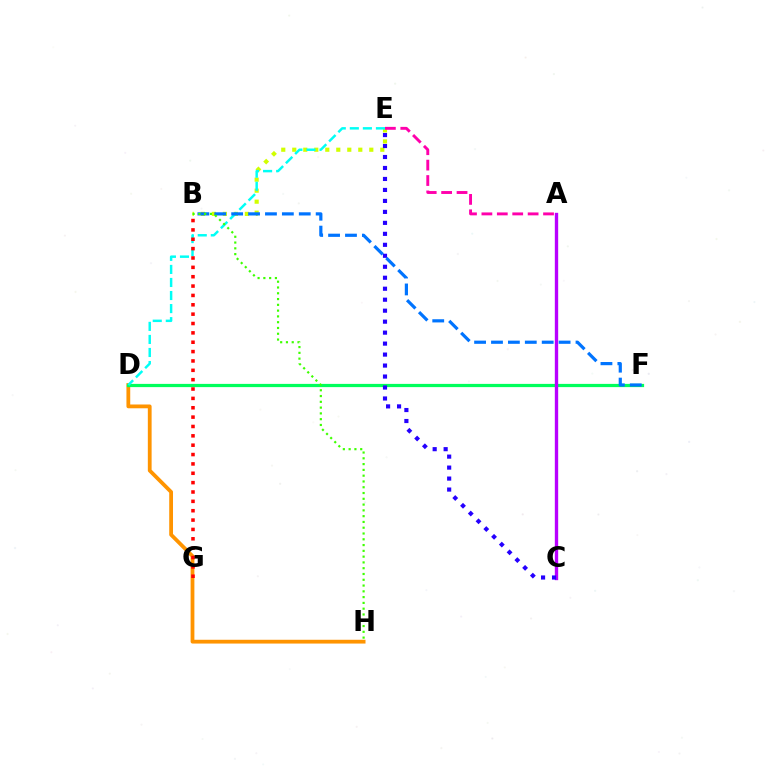{('D', 'H'): [{'color': '#ff9400', 'line_style': 'solid', 'thickness': 2.72}], ('D', 'F'): [{'color': '#00ff5c', 'line_style': 'solid', 'thickness': 2.32}], ('B', 'E'): [{'color': '#d1ff00', 'line_style': 'dotted', 'thickness': 2.99}], ('A', 'C'): [{'color': '#b900ff', 'line_style': 'solid', 'thickness': 2.41}], ('D', 'E'): [{'color': '#00fff6', 'line_style': 'dashed', 'thickness': 1.77}], ('B', 'G'): [{'color': '#ff0000', 'line_style': 'dotted', 'thickness': 2.54}], ('A', 'E'): [{'color': '#ff00ac', 'line_style': 'dashed', 'thickness': 2.09}], ('C', 'E'): [{'color': '#2500ff', 'line_style': 'dotted', 'thickness': 2.98}], ('B', 'F'): [{'color': '#0074ff', 'line_style': 'dashed', 'thickness': 2.3}], ('B', 'H'): [{'color': '#3dff00', 'line_style': 'dotted', 'thickness': 1.57}]}